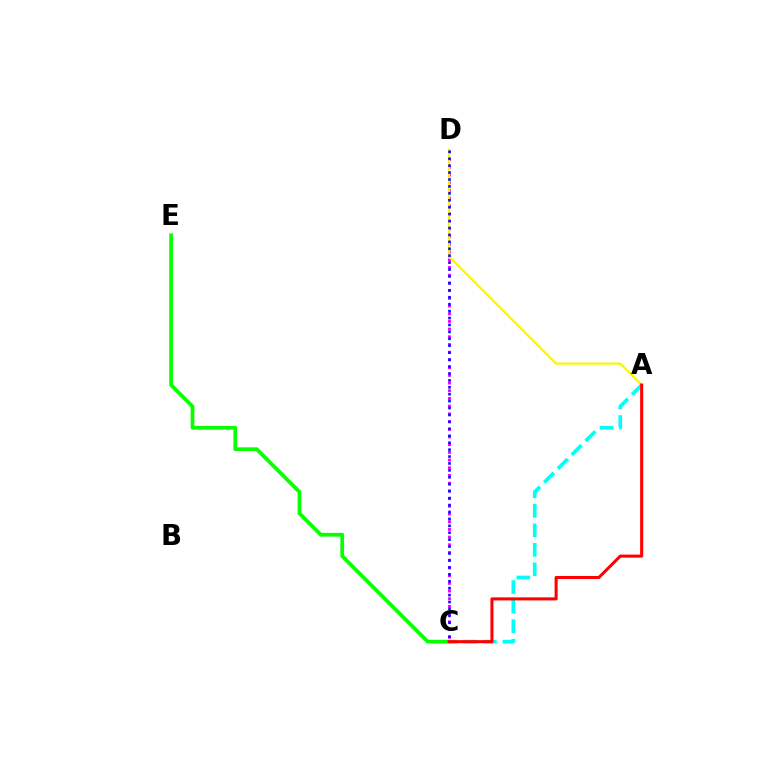{('A', 'C'): [{'color': '#00fff6', 'line_style': 'dashed', 'thickness': 2.65}, {'color': '#ff0000', 'line_style': 'solid', 'thickness': 2.19}], ('C', 'D'): [{'color': '#ee00ff', 'line_style': 'dotted', 'thickness': 2.09}, {'color': '#0010ff', 'line_style': 'dotted', 'thickness': 1.88}], ('A', 'D'): [{'color': '#fcf500', 'line_style': 'solid', 'thickness': 1.58}], ('C', 'E'): [{'color': '#08ff00', 'line_style': 'solid', 'thickness': 2.68}]}